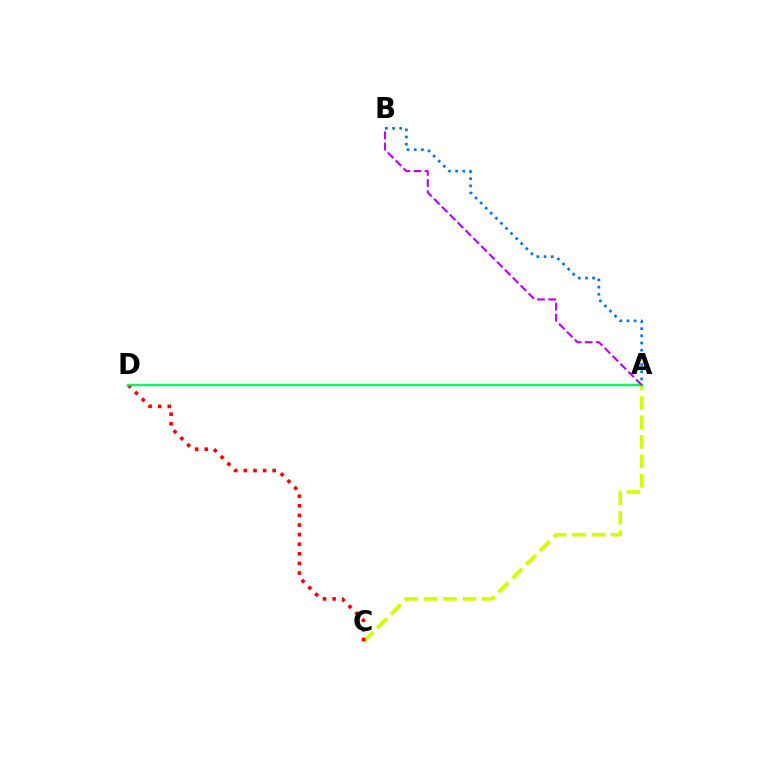{('A', 'C'): [{'color': '#d1ff00', 'line_style': 'dashed', 'thickness': 2.64}], ('C', 'D'): [{'color': '#ff0000', 'line_style': 'dotted', 'thickness': 2.61}], ('A', 'B'): [{'color': '#0074ff', 'line_style': 'dotted', 'thickness': 1.95}, {'color': '#b900ff', 'line_style': 'dashed', 'thickness': 1.51}], ('A', 'D'): [{'color': '#00ff5c', 'line_style': 'solid', 'thickness': 1.72}]}